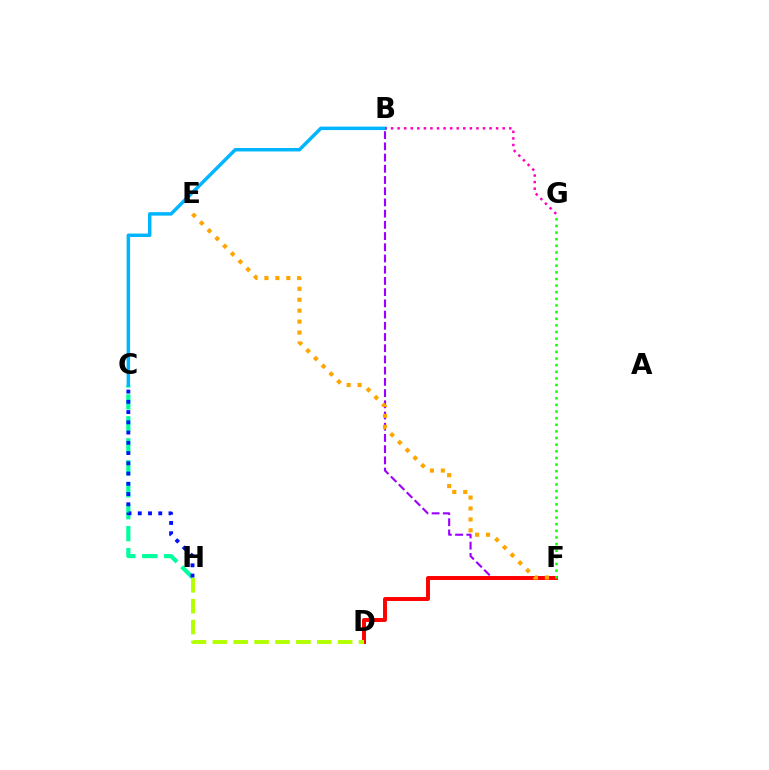{('B', 'F'): [{'color': '#9b00ff', 'line_style': 'dashed', 'thickness': 1.52}], ('D', 'F'): [{'color': '#ff0000', 'line_style': 'solid', 'thickness': 2.84}], ('C', 'H'): [{'color': '#00ff9d', 'line_style': 'dashed', 'thickness': 2.98}, {'color': '#0010ff', 'line_style': 'dotted', 'thickness': 2.78}], ('B', 'C'): [{'color': '#00b5ff', 'line_style': 'solid', 'thickness': 2.5}], ('E', 'F'): [{'color': '#ffa500', 'line_style': 'dotted', 'thickness': 2.97}], ('B', 'G'): [{'color': '#ff00bd', 'line_style': 'dotted', 'thickness': 1.78}], ('F', 'G'): [{'color': '#08ff00', 'line_style': 'dotted', 'thickness': 1.8}], ('D', 'H'): [{'color': '#b3ff00', 'line_style': 'dashed', 'thickness': 2.84}]}